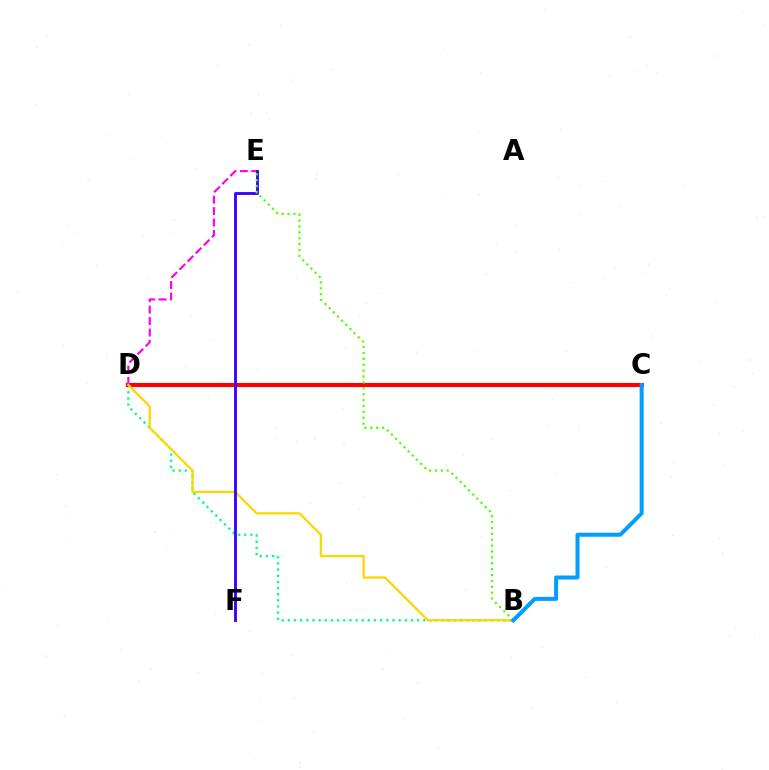{('B', 'D'): [{'color': '#00ff86', 'line_style': 'dotted', 'thickness': 1.67}, {'color': '#ffd500', 'line_style': 'solid', 'thickness': 1.62}], ('C', 'D'): [{'color': '#ff0000', 'line_style': 'solid', 'thickness': 2.99}], ('D', 'E'): [{'color': '#ff00ed', 'line_style': 'dashed', 'thickness': 1.56}], ('E', 'F'): [{'color': '#3700ff', 'line_style': 'solid', 'thickness': 2.06}], ('B', 'E'): [{'color': '#4fff00', 'line_style': 'dotted', 'thickness': 1.6}], ('B', 'C'): [{'color': '#009eff', 'line_style': 'solid', 'thickness': 2.89}]}